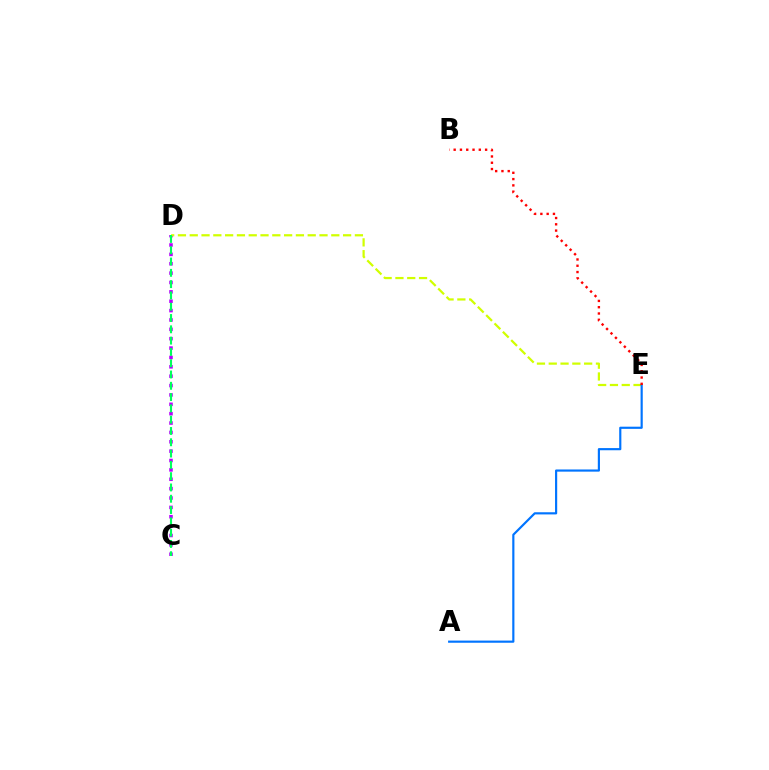{('C', 'D'): [{'color': '#b900ff', 'line_style': 'dotted', 'thickness': 2.55}, {'color': '#00ff5c', 'line_style': 'dashed', 'thickness': 1.53}], ('D', 'E'): [{'color': '#d1ff00', 'line_style': 'dashed', 'thickness': 1.6}], ('A', 'E'): [{'color': '#0074ff', 'line_style': 'solid', 'thickness': 1.56}], ('B', 'E'): [{'color': '#ff0000', 'line_style': 'dotted', 'thickness': 1.71}]}